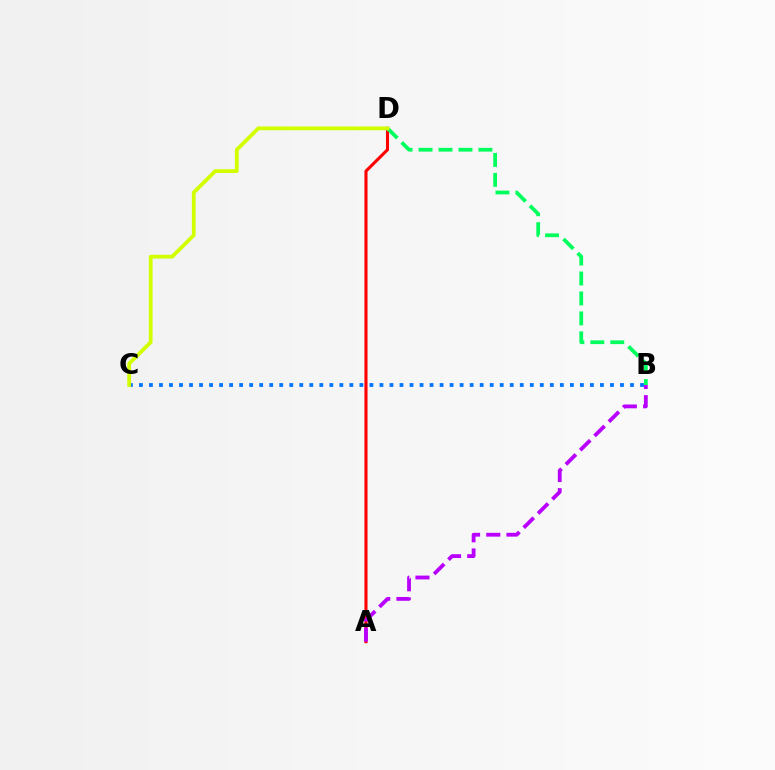{('A', 'D'): [{'color': '#ff0000', 'line_style': 'solid', 'thickness': 2.23}], ('B', 'D'): [{'color': '#00ff5c', 'line_style': 'dashed', 'thickness': 2.71}], ('B', 'C'): [{'color': '#0074ff', 'line_style': 'dotted', 'thickness': 2.72}], ('A', 'B'): [{'color': '#b900ff', 'line_style': 'dashed', 'thickness': 2.74}], ('C', 'D'): [{'color': '#d1ff00', 'line_style': 'solid', 'thickness': 2.72}]}